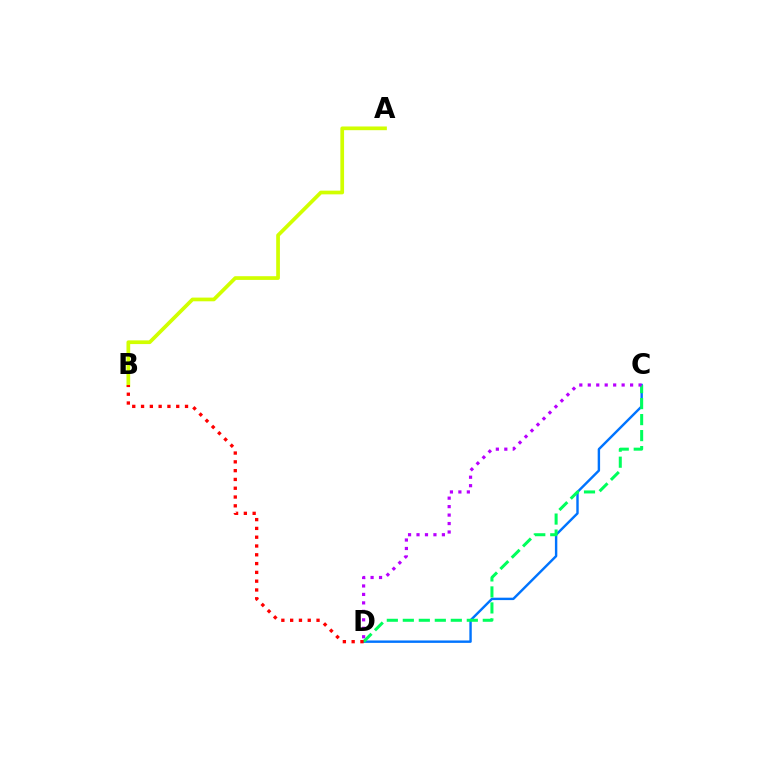{('C', 'D'): [{'color': '#0074ff', 'line_style': 'solid', 'thickness': 1.74}, {'color': '#00ff5c', 'line_style': 'dashed', 'thickness': 2.17}, {'color': '#b900ff', 'line_style': 'dotted', 'thickness': 2.3}], ('A', 'B'): [{'color': '#d1ff00', 'line_style': 'solid', 'thickness': 2.67}], ('B', 'D'): [{'color': '#ff0000', 'line_style': 'dotted', 'thickness': 2.39}]}